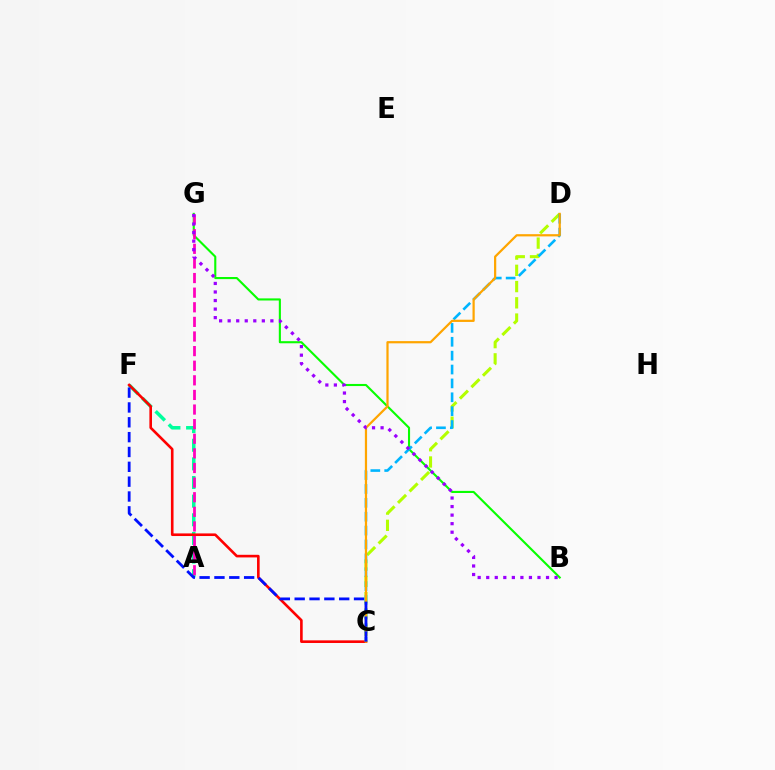{('A', 'F'): [{'color': '#00ff9d', 'line_style': 'dashed', 'thickness': 2.53}], ('B', 'G'): [{'color': '#08ff00', 'line_style': 'solid', 'thickness': 1.52}, {'color': '#9b00ff', 'line_style': 'dotted', 'thickness': 2.32}], ('C', 'F'): [{'color': '#ff0000', 'line_style': 'solid', 'thickness': 1.89}, {'color': '#0010ff', 'line_style': 'dashed', 'thickness': 2.02}], ('C', 'D'): [{'color': '#b3ff00', 'line_style': 'dashed', 'thickness': 2.21}, {'color': '#00b5ff', 'line_style': 'dashed', 'thickness': 1.89}, {'color': '#ffa500', 'line_style': 'solid', 'thickness': 1.6}], ('A', 'G'): [{'color': '#ff00bd', 'line_style': 'dashed', 'thickness': 1.98}]}